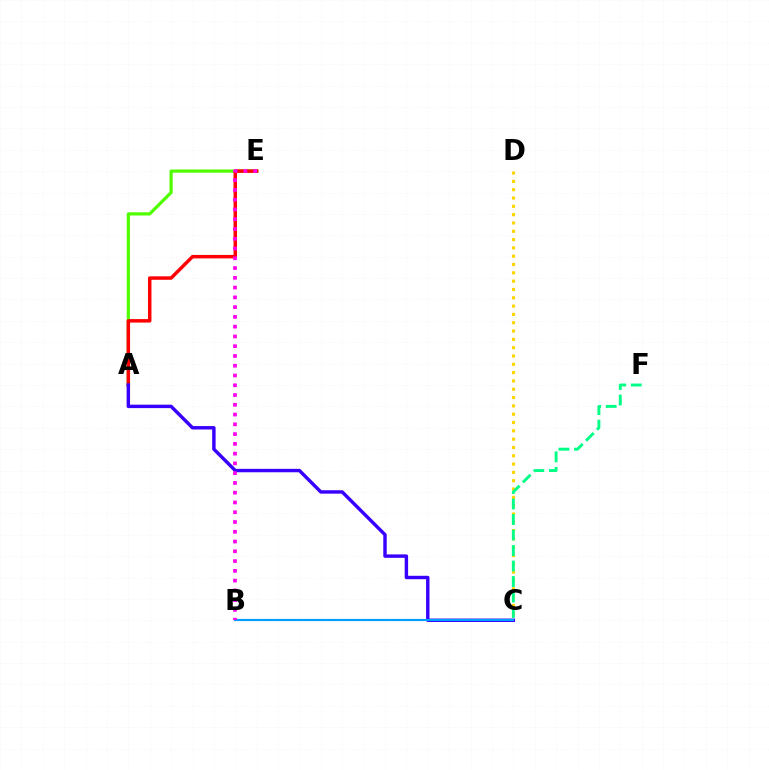{('A', 'E'): [{'color': '#4fff00', 'line_style': 'solid', 'thickness': 2.31}, {'color': '#ff0000', 'line_style': 'solid', 'thickness': 2.5}], ('C', 'D'): [{'color': '#ffd500', 'line_style': 'dotted', 'thickness': 2.26}], ('A', 'C'): [{'color': '#3700ff', 'line_style': 'solid', 'thickness': 2.46}], ('C', 'F'): [{'color': '#00ff86', 'line_style': 'dashed', 'thickness': 2.1}], ('B', 'C'): [{'color': '#009eff', 'line_style': 'solid', 'thickness': 1.55}], ('B', 'E'): [{'color': '#ff00ed', 'line_style': 'dotted', 'thickness': 2.65}]}